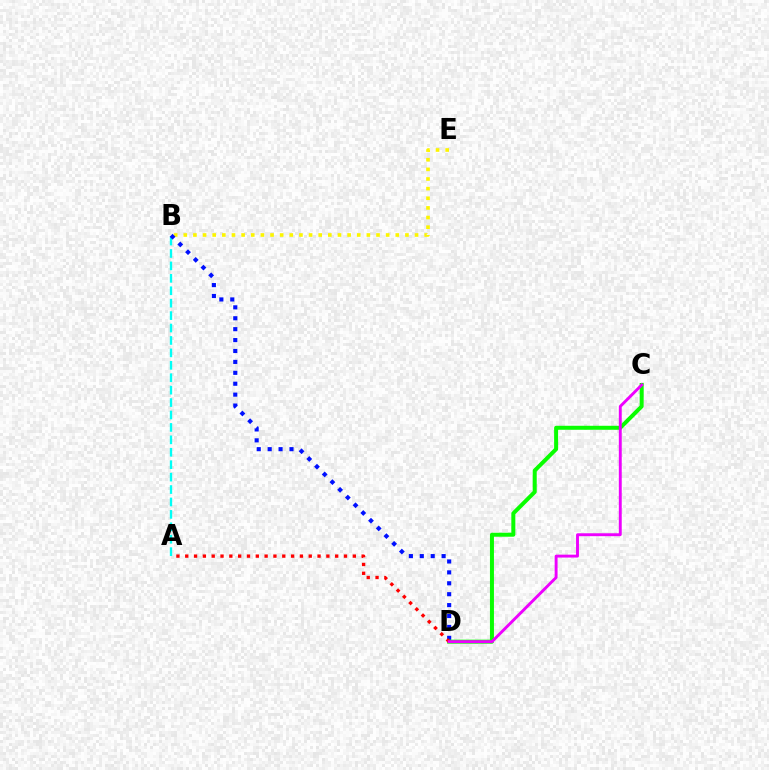{('A', 'B'): [{'color': '#00fff6', 'line_style': 'dashed', 'thickness': 1.69}], ('B', 'E'): [{'color': '#fcf500', 'line_style': 'dotted', 'thickness': 2.62}], ('B', 'D'): [{'color': '#0010ff', 'line_style': 'dotted', 'thickness': 2.96}], ('C', 'D'): [{'color': '#08ff00', 'line_style': 'solid', 'thickness': 2.87}, {'color': '#ee00ff', 'line_style': 'solid', 'thickness': 2.09}], ('A', 'D'): [{'color': '#ff0000', 'line_style': 'dotted', 'thickness': 2.4}]}